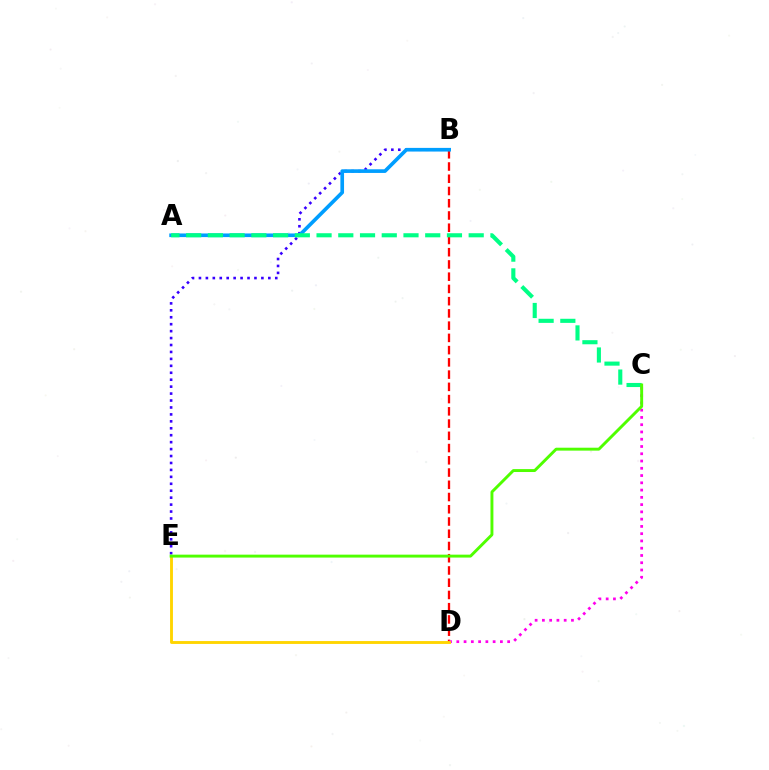{('B', 'D'): [{'color': '#ff0000', 'line_style': 'dashed', 'thickness': 1.66}], ('B', 'E'): [{'color': '#3700ff', 'line_style': 'dotted', 'thickness': 1.89}], ('A', 'B'): [{'color': '#009eff', 'line_style': 'solid', 'thickness': 2.63}], ('C', 'D'): [{'color': '#ff00ed', 'line_style': 'dotted', 'thickness': 1.97}], ('D', 'E'): [{'color': '#ffd500', 'line_style': 'solid', 'thickness': 2.07}], ('A', 'C'): [{'color': '#00ff86', 'line_style': 'dashed', 'thickness': 2.95}], ('C', 'E'): [{'color': '#4fff00', 'line_style': 'solid', 'thickness': 2.1}]}